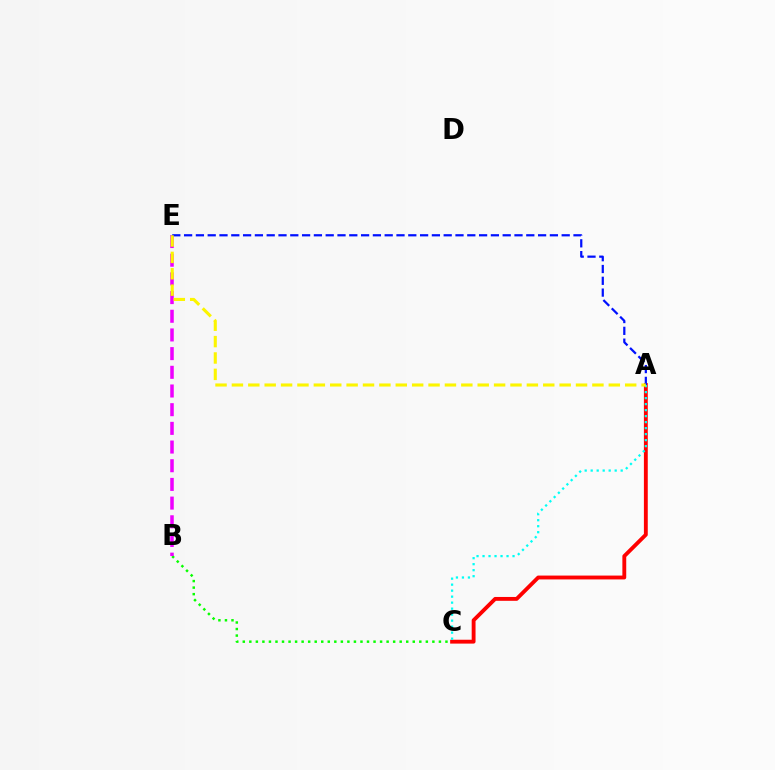{('B', 'C'): [{'color': '#08ff00', 'line_style': 'dotted', 'thickness': 1.78}], ('B', 'E'): [{'color': '#ee00ff', 'line_style': 'dashed', 'thickness': 2.54}], ('A', 'C'): [{'color': '#ff0000', 'line_style': 'solid', 'thickness': 2.78}, {'color': '#00fff6', 'line_style': 'dotted', 'thickness': 1.63}], ('A', 'E'): [{'color': '#0010ff', 'line_style': 'dashed', 'thickness': 1.6}, {'color': '#fcf500', 'line_style': 'dashed', 'thickness': 2.23}]}